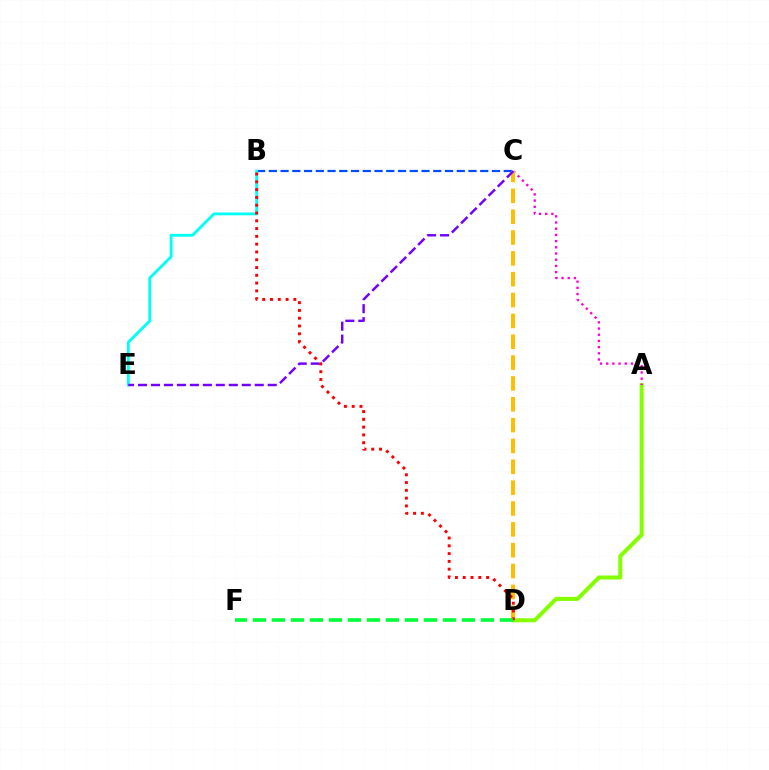{('A', 'D'): [{'color': '#84ff00', 'line_style': 'solid', 'thickness': 2.9}], ('B', 'C'): [{'color': '#004bff', 'line_style': 'dashed', 'thickness': 1.6}], ('A', 'C'): [{'color': '#ff00cf', 'line_style': 'dotted', 'thickness': 1.68}], ('B', 'E'): [{'color': '#00fff6', 'line_style': 'solid', 'thickness': 2.05}], ('C', 'D'): [{'color': '#ffbd00', 'line_style': 'dashed', 'thickness': 2.83}], ('C', 'E'): [{'color': '#7200ff', 'line_style': 'dashed', 'thickness': 1.76}], ('B', 'D'): [{'color': '#ff0000', 'line_style': 'dotted', 'thickness': 2.12}], ('D', 'F'): [{'color': '#00ff39', 'line_style': 'dashed', 'thickness': 2.58}]}